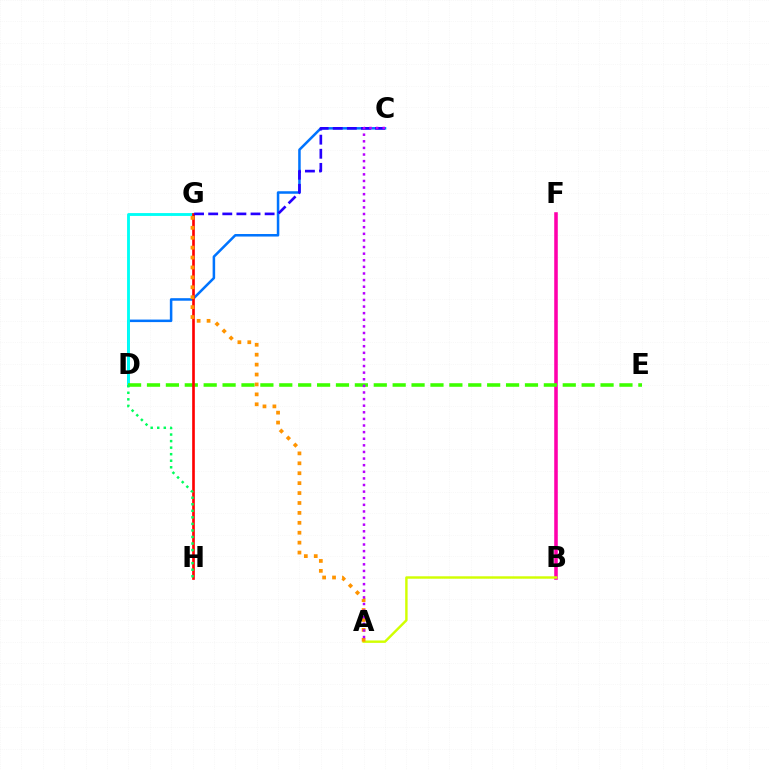{('C', 'D'): [{'color': '#0074ff', 'line_style': 'solid', 'thickness': 1.82}], ('D', 'G'): [{'color': '#00fff6', 'line_style': 'solid', 'thickness': 2.06}], ('B', 'F'): [{'color': '#ff00ac', 'line_style': 'solid', 'thickness': 2.56}], ('D', 'E'): [{'color': '#3dff00', 'line_style': 'dashed', 'thickness': 2.57}], ('A', 'B'): [{'color': '#d1ff00', 'line_style': 'solid', 'thickness': 1.74}], ('G', 'H'): [{'color': '#ff0000', 'line_style': 'solid', 'thickness': 1.9}], ('C', 'G'): [{'color': '#2500ff', 'line_style': 'dashed', 'thickness': 1.92}], ('A', 'G'): [{'color': '#ff9400', 'line_style': 'dotted', 'thickness': 2.69}], ('A', 'C'): [{'color': '#b900ff', 'line_style': 'dotted', 'thickness': 1.8}], ('D', 'H'): [{'color': '#00ff5c', 'line_style': 'dotted', 'thickness': 1.78}]}